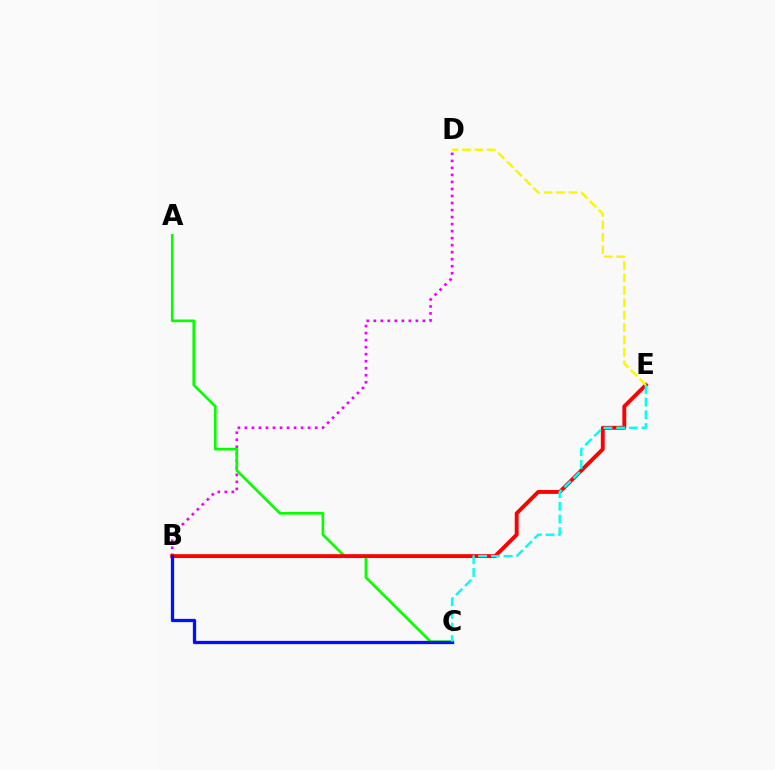{('B', 'D'): [{'color': '#ee00ff', 'line_style': 'dotted', 'thickness': 1.91}], ('A', 'C'): [{'color': '#08ff00', 'line_style': 'solid', 'thickness': 1.92}], ('B', 'E'): [{'color': '#ff0000', 'line_style': 'solid', 'thickness': 2.79}], ('B', 'C'): [{'color': '#0010ff', 'line_style': 'solid', 'thickness': 2.36}], ('C', 'E'): [{'color': '#00fff6', 'line_style': 'dashed', 'thickness': 1.73}], ('D', 'E'): [{'color': '#fcf500', 'line_style': 'dashed', 'thickness': 1.69}]}